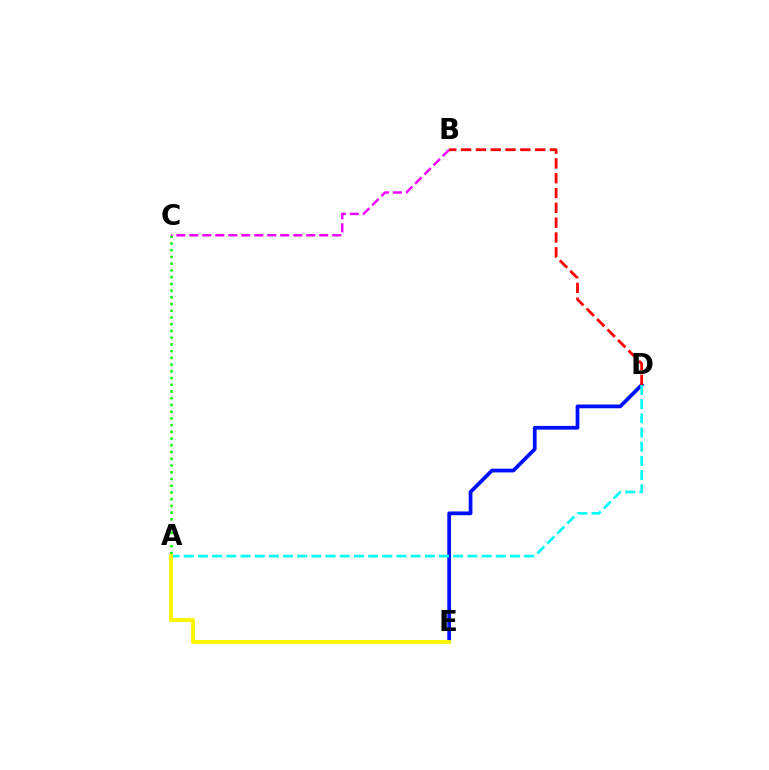{('D', 'E'): [{'color': '#0010ff', 'line_style': 'solid', 'thickness': 2.7}], ('A', 'D'): [{'color': '#00fff6', 'line_style': 'dashed', 'thickness': 1.93}], ('A', 'C'): [{'color': '#08ff00', 'line_style': 'dotted', 'thickness': 1.83}], ('B', 'C'): [{'color': '#ee00ff', 'line_style': 'dashed', 'thickness': 1.76}], ('B', 'D'): [{'color': '#ff0000', 'line_style': 'dashed', 'thickness': 2.01}], ('A', 'E'): [{'color': '#fcf500', 'line_style': 'solid', 'thickness': 2.78}]}